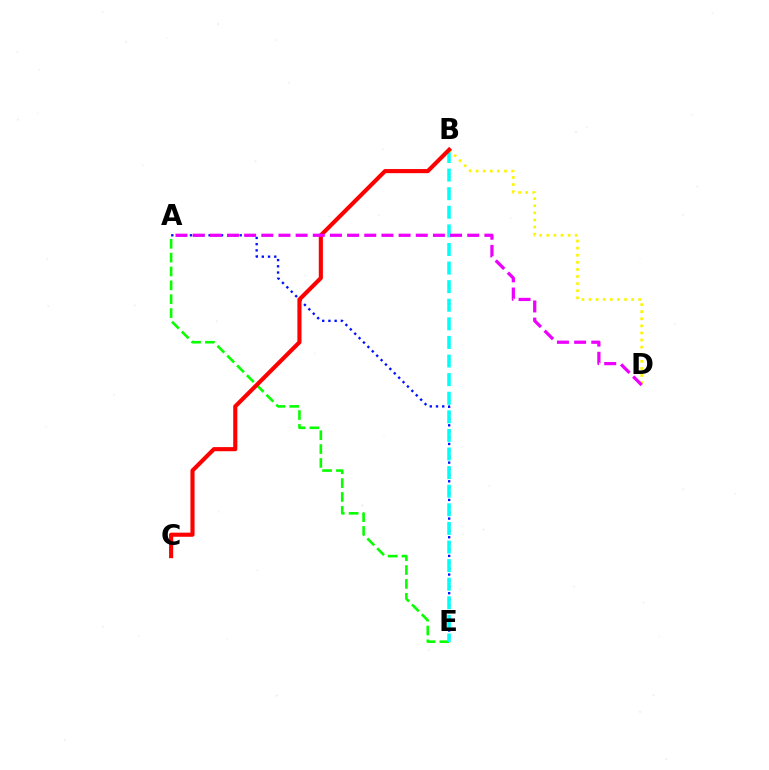{('A', 'E'): [{'color': '#0010ff', 'line_style': 'dotted', 'thickness': 1.69}, {'color': '#08ff00', 'line_style': 'dashed', 'thickness': 1.88}], ('B', 'E'): [{'color': '#00fff6', 'line_style': 'dashed', 'thickness': 2.53}], ('B', 'D'): [{'color': '#fcf500', 'line_style': 'dotted', 'thickness': 1.93}], ('B', 'C'): [{'color': '#ff0000', 'line_style': 'solid', 'thickness': 2.96}], ('A', 'D'): [{'color': '#ee00ff', 'line_style': 'dashed', 'thickness': 2.33}]}